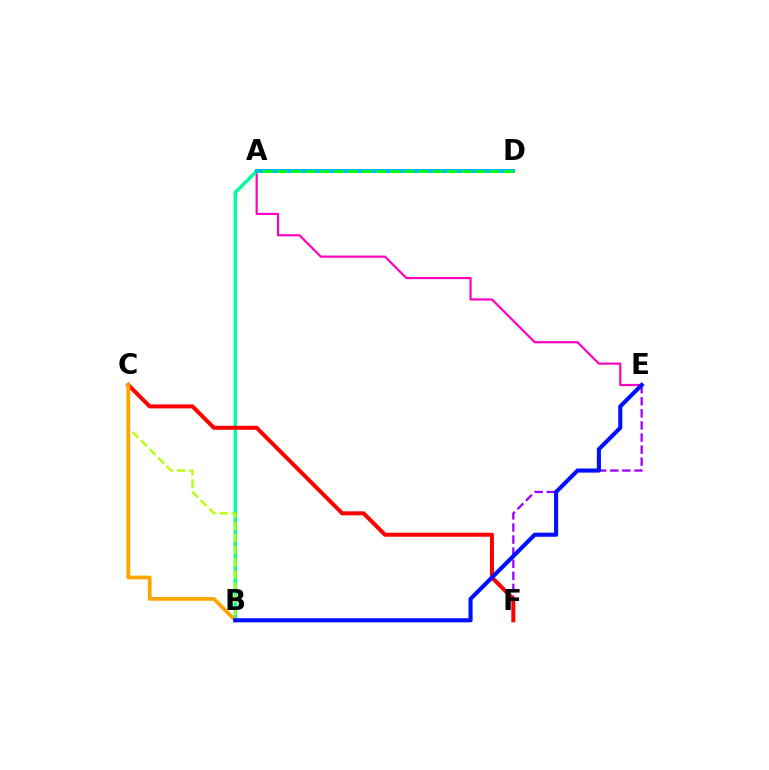{('E', 'F'): [{'color': '#9b00ff', 'line_style': 'dashed', 'thickness': 1.64}], ('A', 'E'): [{'color': '#ff00bd', 'line_style': 'solid', 'thickness': 1.58}], ('A', 'B'): [{'color': '#00ff9d', 'line_style': 'solid', 'thickness': 2.49}], ('A', 'D'): [{'color': '#00b5ff', 'line_style': 'solid', 'thickness': 2.86}, {'color': '#08ff00', 'line_style': 'dashed', 'thickness': 1.92}], ('B', 'C'): [{'color': '#b3ff00', 'line_style': 'dashed', 'thickness': 1.65}, {'color': '#ffa500', 'line_style': 'solid', 'thickness': 2.71}], ('C', 'F'): [{'color': '#ff0000', 'line_style': 'solid', 'thickness': 2.89}], ('B', 'E'): [{'color': '#0010ff', 'line_style': 'solid', 'thickness': 2.96}]}